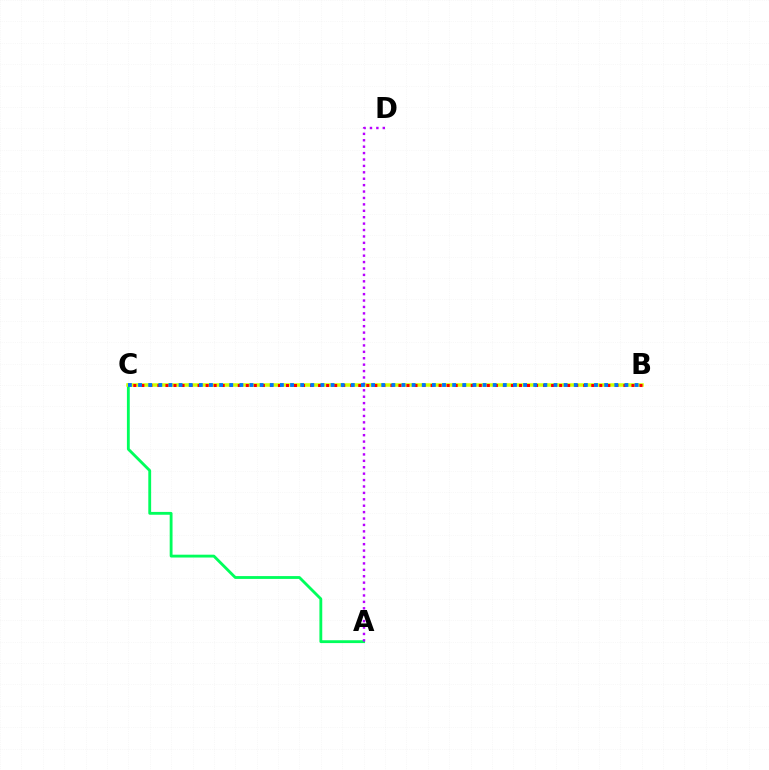{('A', 'C'): [{'color': '#00ff5c', 'line_style': 'solid', 'thickness': 2.04}], ('B', 'C'): [{'color': '#d1ff00', 'line_style': 'solid', 'thickness': 2.54}, {'color': '#ff0000', 'line_style': 'dotted', 'thickness': 2.18}, {'color': '#0074ff', 'line_style': 'dotted', 'thickness': 2.75}], ('A', 'D'): [{'color': '#b900ff', 'line_style': 'dotted', 'thickness': 1.74}]}